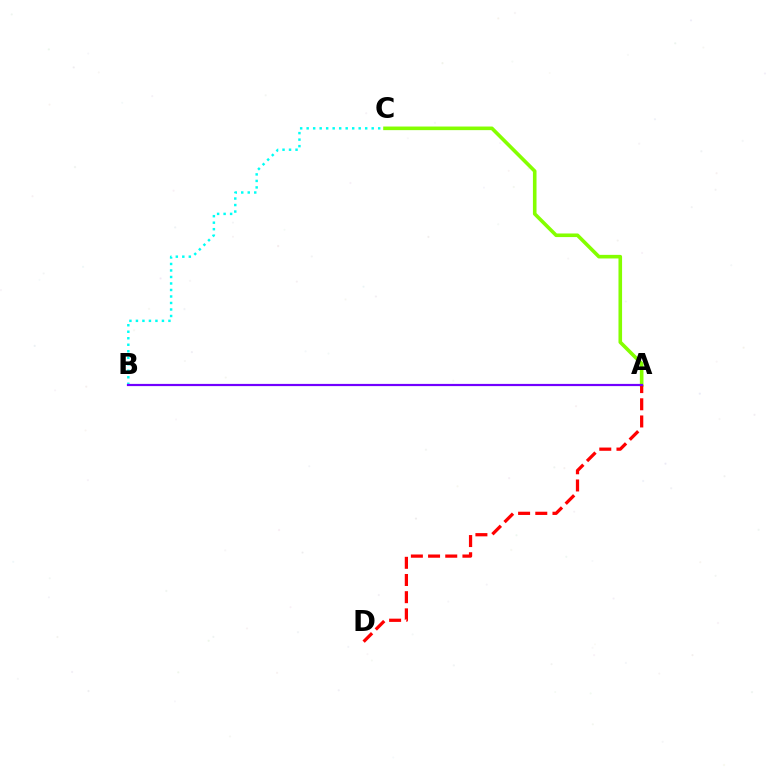{('B', 'C'): [{'color': '#00fff6', 'line_style': 'dotted', 'thickness': 1.77}], ('A', 'C'): [{'color': '#84ff00', 'line_style': 'solid', 'thickness': 2.59}], ('A', 'D'): [{'color': '#ff0000', 'line_style': 'dashed', 'thickness': 2.33}], ('A', 'B'): [{'color': '#7200ff', 'line_style': 'solid', 'thickness': 1.59}]}